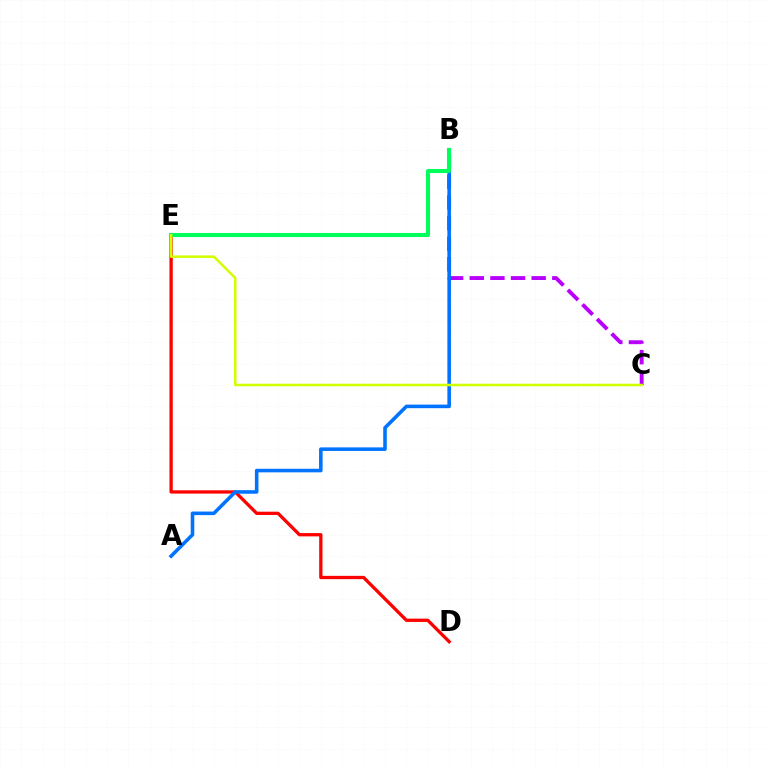{('B', 'C'): [{'color': '#b900ff', 'line_style': 'dashed', 'thickness': 2.8}], ('D', 'E'): [{'color': '#ff0000', 'line_style': 'solid', 'thickness': 2.37}], ('A', 'B'): [{'color': '#0074ff', 'line_style': 'solid', 'thickness': 2.58}], ('B', 'E'): [{'color': '#00ff5c', 'line_style': 'solid', 'thickness': 2.94}], ('C', 'E'): [{'color': '#d1ff00', 'line_style': 'solid', 'thickness': 1.82}]}